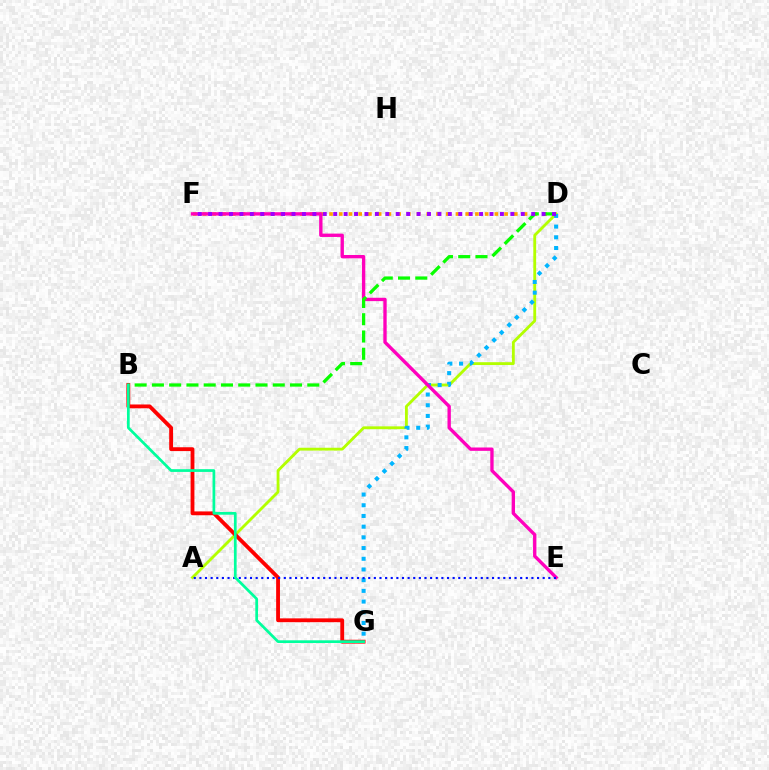{('D', 'F'): [{'color': '#ffa500', 'line_style': 'dotted', 'thickness': 2.64}, {'color': '#9b00ff', 'line_style': 'dotted', 'thickness': 2.83}], ('A', 'D'): [{'color': '#b3ff00', 'line_style': 'solid', 'thickness': 2.05}], ('D', 'G'): [{'color': '#00b5ff', 'line_style': 'dotted', 'thickness': 2.91}], ('E', 'F'): [{'color': '#ff00bd', 'line_style': 'solid', 'thickness': 2.41}], ('B', 'G'): [{'color': '#ff0000', 'line_style': 'solid', 'thickness': 2.76}, {'color': '#00ff9d', 'line_style': 'solid', 'thickness': 1.96}], ('B', 'D'): [{'color': '#08ff00', 'line_style': 'dashed', 'thickness': 2.35}], ('A', 'E'): [{'color': '#0010ff', 'line_style': 'dotted', 'thickness': 1.53}]}